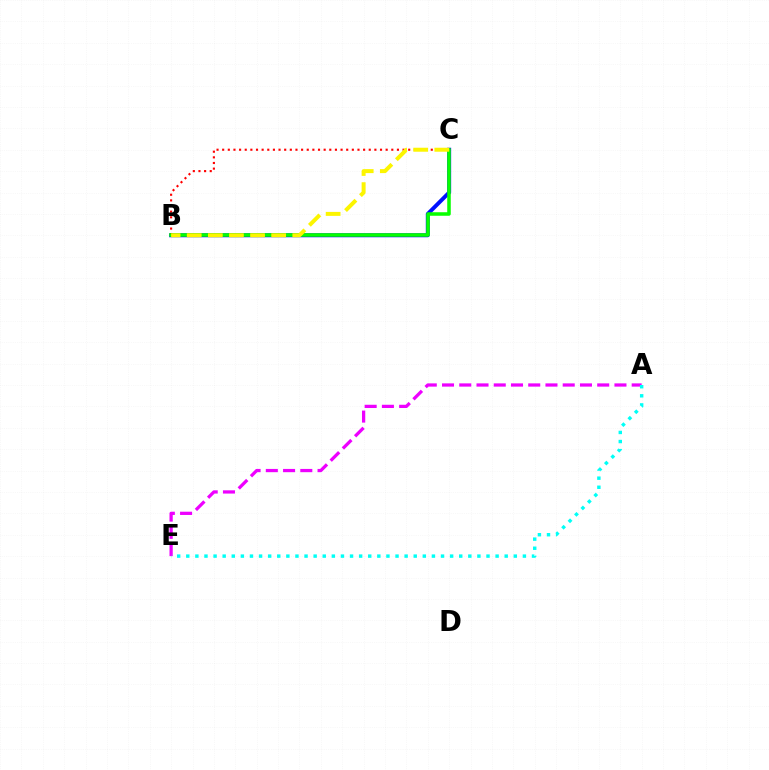{('B', 'C'): [{'color': '#0010ff', 'line_style': 'solid', 'thickness': 2.84}, {'color': '#ff0000', 'line_style': 'dotted', 'thickness': 1.53}, {'color': '#08ff00', 'line_style': 'solid', 'thickness': 2.54}, {'color': '#fcf500', 'line_style': 'dashed', 'thickness': 2.87}], ('A', 'E'): [{'color': '#ee00ff', 'line_style': 'dashed', 'thickness': 2.34}, {'color': '#00fff6', 'line_style': 'dotted', 'thickness': 2.47}]}